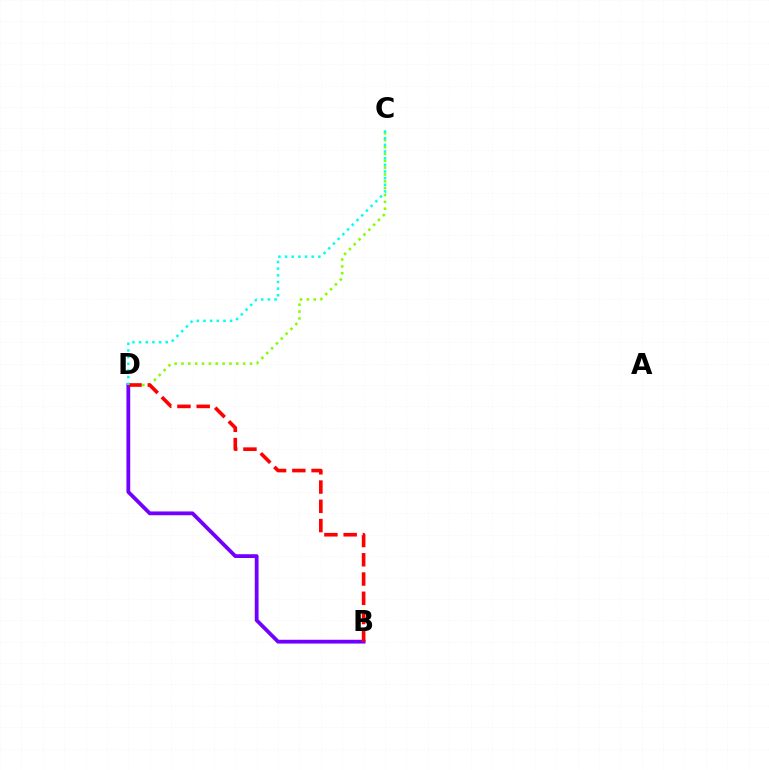{('C', 'D'): [{'color': '#84ff00', 'line_style': 'dotted', 'thickness': 1.86}, {'color': '#00fff6', 'line_style': 'dotted', 'thickness': 1.81}], ('B', 'D'): [{'color': '#7200ff', 'line_style': 'solid', 'thickness': 2.73}, {'color': '#ff0000', 'line_style': 'dashed', 'thickness': 2.62}]}